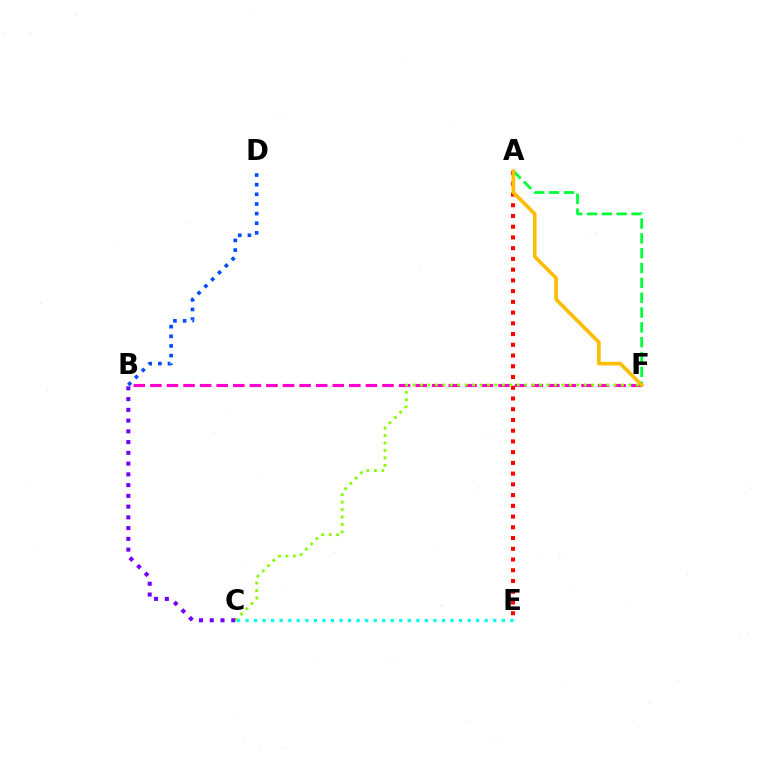{('A', 'E'): [{'color': '#ff0000', 'line_style': 'dotted', 'thickness': 2.92}], ('A', 'F'): [{'color': '#00ff39', 'line_style': 'dashed', 'thickness': 2.01}, {'color': '#ffbd00', 'line_style': 'solid', 'thickness': 2.6}], ('B', 'F'): [{'color': '#ff00cf', 'line_style': 'dashed', 'thickness': 2.25}], ('C', 'E'): [{'color': '#00fff6', 'line_style': 'dotted', 'thickness': 2.32}], ('C', 'F'): [{'color': '#84ff00', 'line_style': 'dotted', 'thickness': 2.02}], ('B', 'C'): [{'color': '#7200ff', 'line_style': 'dotted', 'thickness': 2.92}], ('B', 'D'): [{'color': '#004bff', 'line_style': 'dotted', 'thickness': 2.62}]}